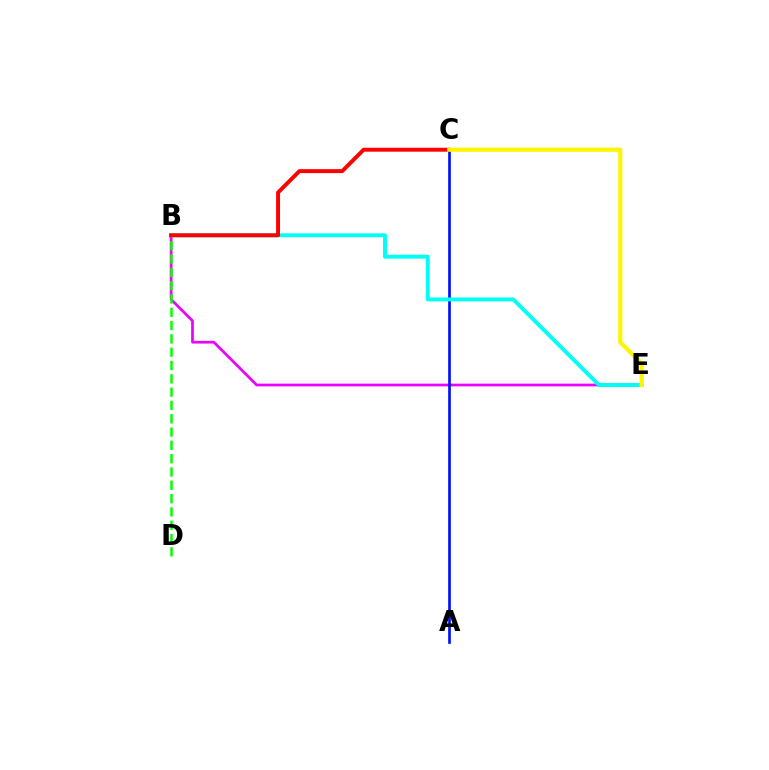{('B', 'E'): [{'color': '#ee00ff', 'line_style': 'solid', 'thickness': 1.96}, {'color': '#00fff6', 'line_style': 'solid', 'thickness': 2.82}], ('A', 'C'): [{'color': '#0010ff', 'line_style': 'solid', 'thickness': 1.93}], ('B', 'D'): [{'color': '#08ff00', 'line_style': 'dashed', 'thickness': 1.81}], ('B', 'C'): [{'color': '#ff0000', 'line_style': 'solid', 'thickness': 2.83}], ('C', 'E'): [{'color': '#fcf500', 'line_style': 'solid', 'thickness': 2.99}]}